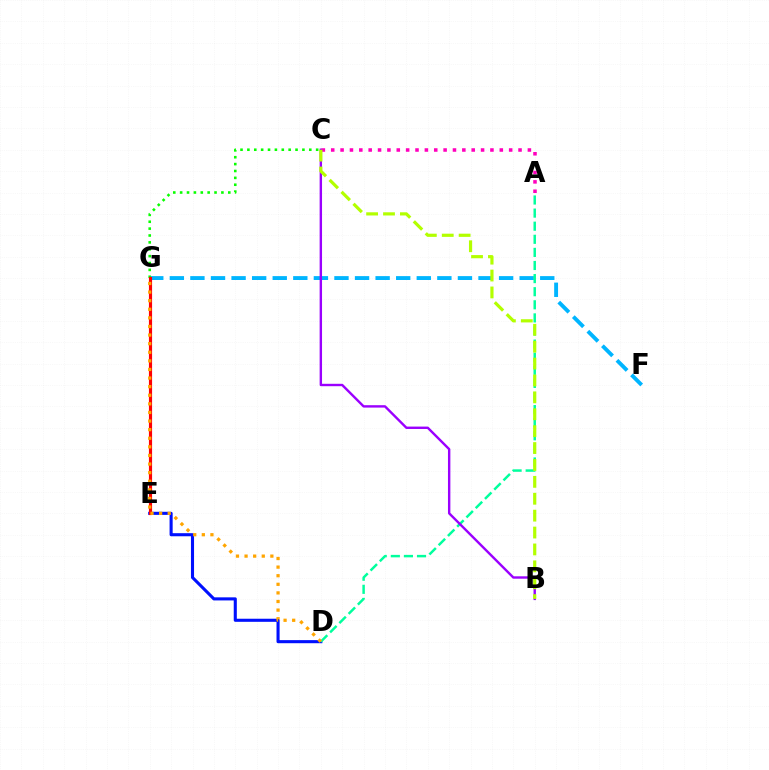{('F', 'G'): [{'color': '#00b5ff', 'line_style': 'dashed', 'thickness': 2.8}], ('C', 'G'): [{'color': '#08ff00', 'line_style': 'dotted', 'thickness': 1.87}], ('D', 'E'): [{'color': '#0010ff', 'line_style': 'solid', 'thickness': 2.22}], ('E', 'G'): [{'color': '#ff0000', 'line_style': 'solid', 'thickness': 2.27}], ('A', 'D'): [{'color': '#00ff9d', 'line_style': 'dashed', 'thickness': 1.78}], ('D', 'G'): [{'color': '#ffa500', 'line_style': 'dotted', 'thickness': 2.34}], ('B', 'C'): [{'color': '#9b00ff', 'line_style': 'solid', 'thickness': 1.73}, {'color': '#b3ff00', 'line_style': 'dashed', 'thickness': 2.3}], ('A', 'C'): [{'color': '#ff00bd', 'line_style': 'dotted', 'thickness': 2.54}]}